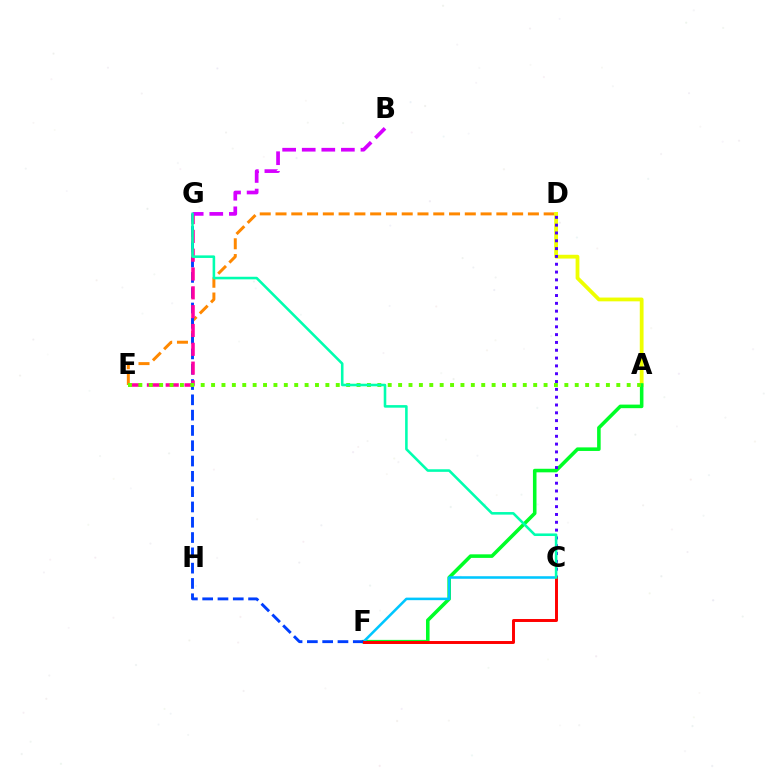{('D', 'E'): [{'color': '#ff8800', 'line_style': 'dashed', 'thickness': 2.14}], ('A', 'D'): [{'color': '#eeff00', 'line_style': 'solid', 'thickness': 2.73}], ('A', 'F'): [{'color': '#00ff27', 'line_style': 'solid', 'thickness': 2.57}], ('C', 'F'): [{'color': '#00c7ff', 'line_style': 'solid', 'thickness': 1.84}, {'color': '#ff0000', 'line_style': 'solid', 'thickness': 2.13}], ('F', 'G'): [{'color': '#003fff', 'line_style': 'dashed', 'thickness': 2.08}], ('E', 'G'): [{'color': '#ff00a0', 'line_style': 'dashed', 'thickness': 2.56}], ('C', 'D'): [{'color': '#4f00ff', 'line_style': 'dotted', 'thickness': 2.12}], ('B', 'G'): [{'color': '#d600ff', 'line_style': 'dashed', 'thickness': 2.66}], ('A', 'E'): [{'color': '#66ff00', 'line_style': 'dotted', 'thickness': 2.82}], ('C', 'G'): [{'color': '#00ffaf', 'line_style': 'solid', 'thickness': 1.85}]}